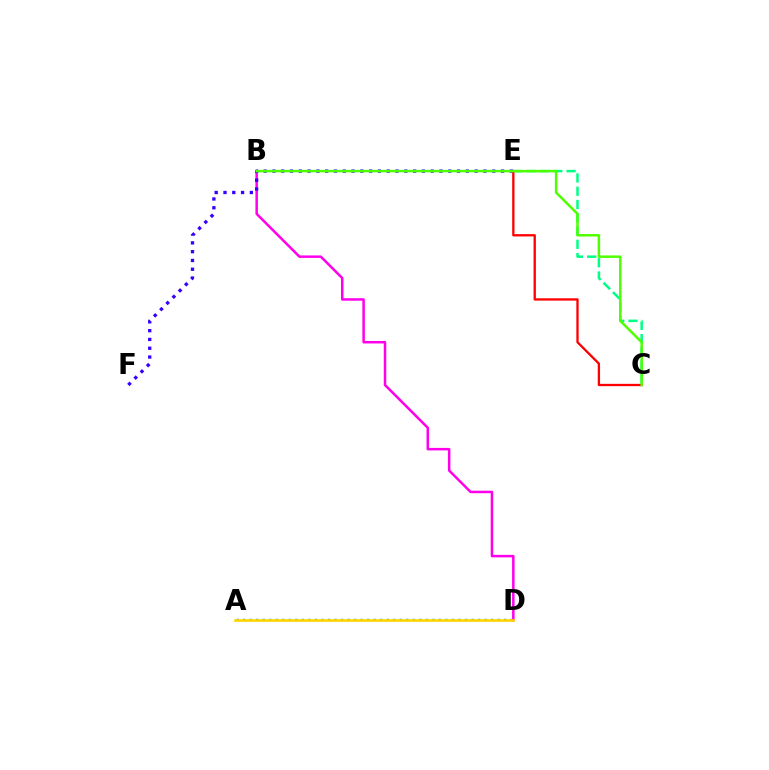{('A', 'D'): [{'color': '#009eff', 'line_style': 'dotted', 'thickness': 1.77}, {'color': '#ffd500', 'line_style': 'solid', 'thickness': 1.92}], ('B', 'D'): [{'color': '#ff00ed', 'line_style': 'solid', 'thickness': 1.8}], ('E', 'F'): [{'color': '#3700ff', 'line_style': 'dotted', 'thickness': 2.39}], ('C', 'E'): [{'color': '#00ff86', 'line_style': 'dashed', 'thickness': 1.8}, {'color': '#ff0000', 'line_style': 'solid', 'thickness': 1.67}], ('B', 'C'): [{'color': '#4fff00', 'line_style': 'solid', 'thickness': 1.8}]}